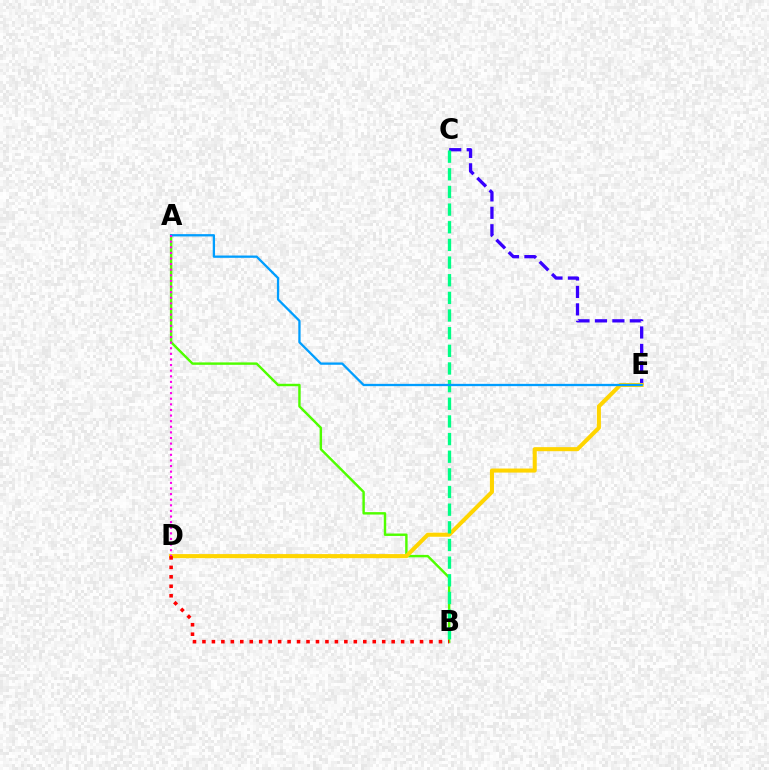{('C', 'E'): [{'color': '#3700ff', 'line_style': 'dashed', 'thickness': 2.37}], ('A', 'B'): [{'color': '#4fff00', 'line_style': 'solid', 'thickness': 1.75}], ('D', 'E'): [{'color': '#ffd500', 'line_style': 'solid', 'thickness': 2.92}], ('B', 'C'): [{'color': '#00ff86', 'line_style': 'dashed', 'thickness': 2.4}], ('A', 'E'): [{'color': '#009eff', 'line_style': 'solid', 'thickness': 1.66}], ('B', 'D'): [{'color': '#ff0000', 'line_style': 'dotted', 'thickness': 2.57}], ('A', 'D'): [{'color': '#ff00ed', 'line_style': 'dotted', 'thickness': 1.52}]}